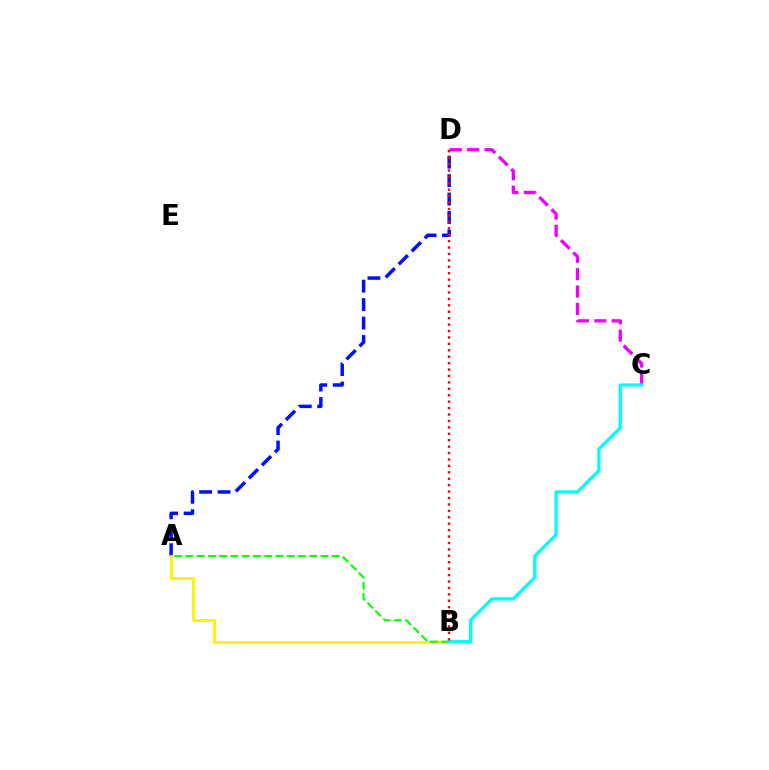{('C', 'D'): [{'color': '#ee00ff', 'line_style': 'dashed', 'thickness': 2.36}], ('A', 'D'): [{'color': '#0010ff', 'line_style': 'dashed', 'thickness': 2.51}], ('A', 'B'): [{'color': '#fcf500', 'line_style': 'solid', 'thickness': 2.13}, {'color': '#08ff00', 'line_style': 'dashed', 'thickness': 1.53}], ('B', 'C'): [{'color': '#00fff6', 'line_style': 'solid', 'thickness': 2.35}], ('B', 'D'): [{'color': '#ff0000', 'line_style': 'dotted', 'thickness': 1.74}]}